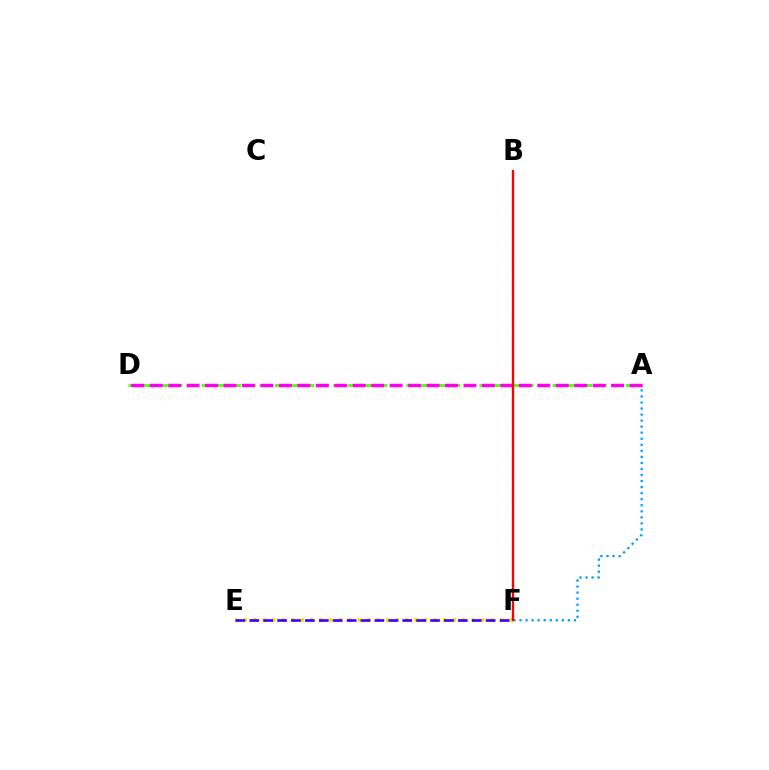{('A', 'D'): [{'color': '#4fff00', 'line_style': 'dashed', 'thickness': 1.99}, {'color': '#ff00ed', 'line_style': 'dashed', 'thickness': 2.51}], ('E', 'F'): [{'color': '#ffd500', 'line_style': 'dotted', 'thickness': 2.58}, {'color': '#3700ff', 'line_style': 'dashed', 'thickness': 1.89}], ('A', 'F'): [{'color': '#009eff', 'line_style': 'dotted', 'thickness': 1.64}], ('B', 'F'): [{'color': '#00ff86', 'line_style': 'dashed', 'thickness': 1.59}, {'color': '#ff0000', 'line_style': 'solid', 'thickness': 1.66}]}